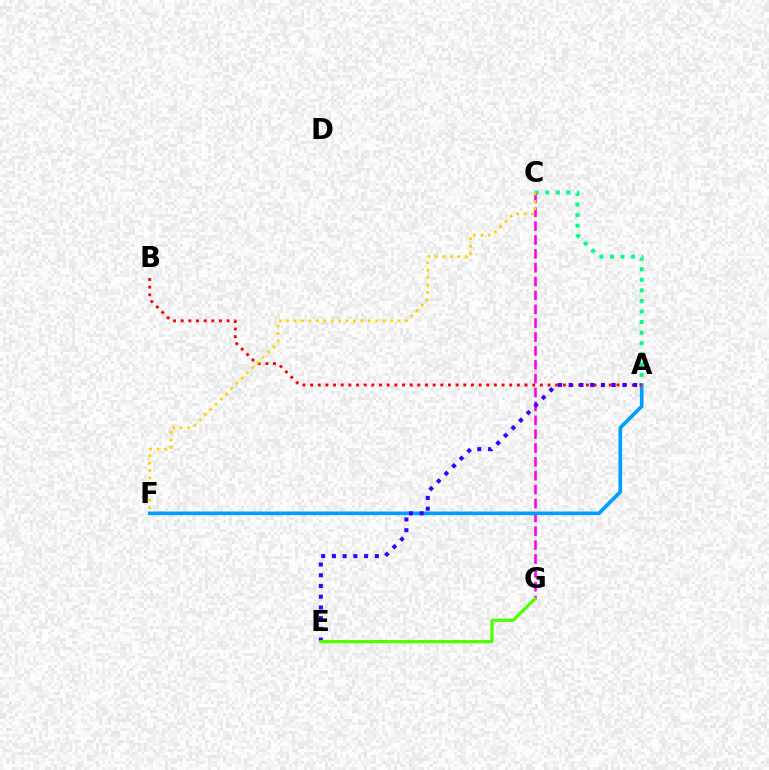{('A', 'C'): [{'color': '#00ff86', 'line_style': 'dotted', 'thickness': 2.87}], ('C', 'G'): [{'color': '#ff00ed', 'line_style': 'dashed', 'thickness': 1.88}], ('A', 'F'): [{'color': '#009eff', 'line_style': 'solid', 'thickness': 2.64}], ('A', 'B'): [{'color': '#ff0000', 'line_style': 'dotted', 'thickness': 2.08}], ('C', 'F'): [{'color': '#ffd500', 'line_style': 'dotted', 'thickness': 2.02}], ('A', 'E'): [{'color': '#3700ff', 'line_style': 'dotted', 'thickness': 2.92}], ('E', 'G'): [{'color': '#4fff00', 'line_style': 'solid', 'thickness': 2.33}]}